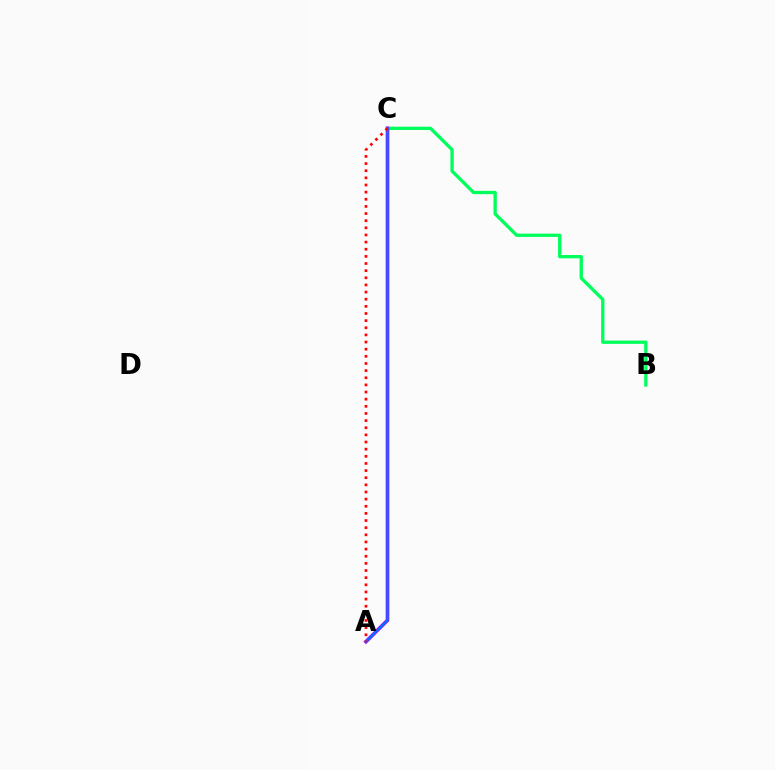{('A', 'C'): [{'color': '#d1ff00', 'line_style': 'solid', 'thickness': 1.91}, {'color': '#b900ff', 'line_style': 'solid', 'thickness': 2.63}, {'color': '#0074ff', 'line_style': 'solid', 'thickness': 1.62}, {'color': '#ff0000', 'line_style': 'dotted', 'thickness': 1.94}], ('B', 'C'): [{'color': '#00ff5c', 'line_style': 'solid', 'thickness': 2.38}]}